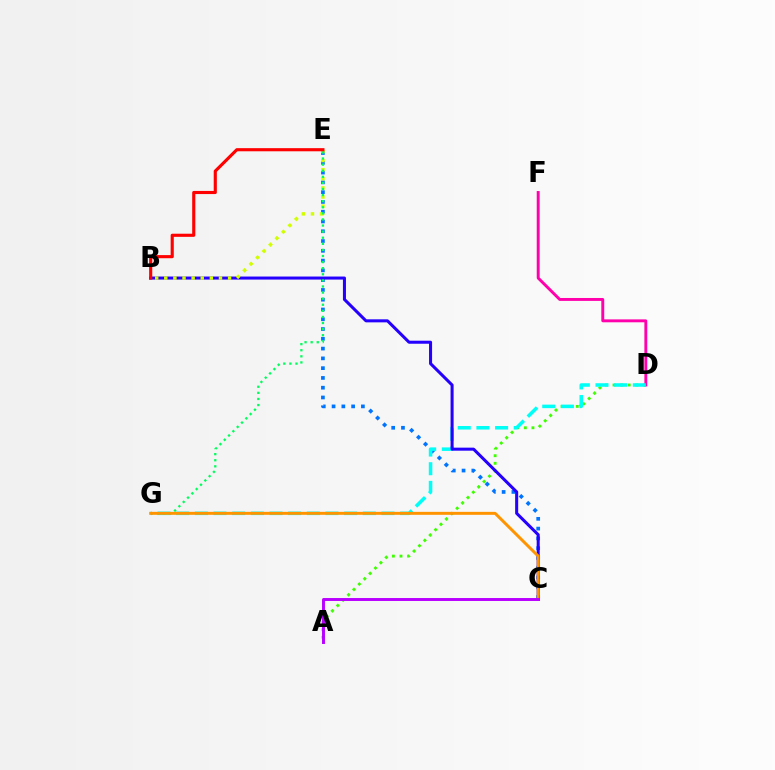{('A', 'D'): [{'color': '#3dff00', 'line_style': 'dotted', 'thickness': 2.06}], ('D', 'F'): [{'color': '#ff00ac', 'line_style': 'solid', 'thickness': 2.1}], ('C', 'E'): [{'color': '#0074ff', 'line_style': 'dotted', 'thickness': 2.66}], ('D', 'G'): [{'color': '#00fff6', 'line_style': 'dashed', 'thickness': 2.54}], ('B', 'C'): [{'color': '#2500ff', 'line_style': 'solid', 'thickness': 2.19}], ('B', 'E'): [{'color': '#d1ff00', 'line_style': 'dotted', 'thickness': 2.48}, {'color': '#ff0000', 'line_style': 'solid', 'thickness': 2.25}], ('E', 'G'): [{'color': '#00ff5c', 'line_style': 'dotted', 'thickness': 1.66}], ('C', 'G'): [{'color': '#ff9400', 'line_style': 'solid', 'thickness': 2.14}], ('A', 'C'): [{'color': '#b900ff', 'line_style': 'solid', 'thickness': 2.12}]}